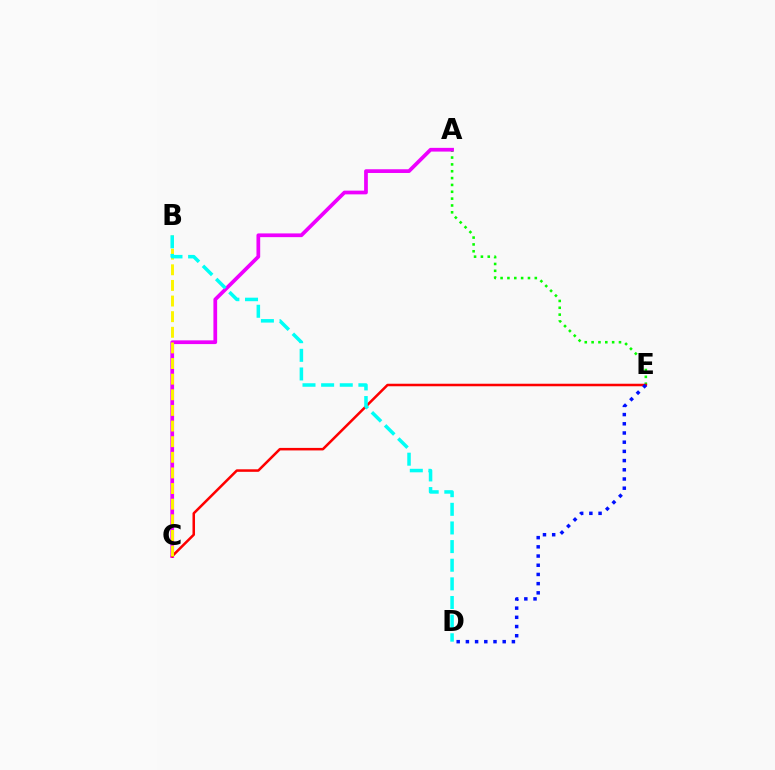{('A', 'E'): [{'color': '#08ff00', 'line_style': 'dotted', 'thickness': 1.86}], ('A', 'C'): [{'color': '#ee00ff', 'line_style': 'solid', 'thickness': 2.68}], ('C', 'E'): [{'color': '#ff0000', 'line_style': 'solid', 'thickness': 1.82}], ('B', 'C'): [{'color': '#fcf500', 'line_style': 'dashed', 'thickness': 2.12}], ('B', 'D'): [{'color': '#00fff6', 'line_style': 'dashed', 'thickness': 2.53}], ('D', 'E'): [{'color': '#0010ff', 'line_style': 'dotted', 'thickness': 2.5}]}